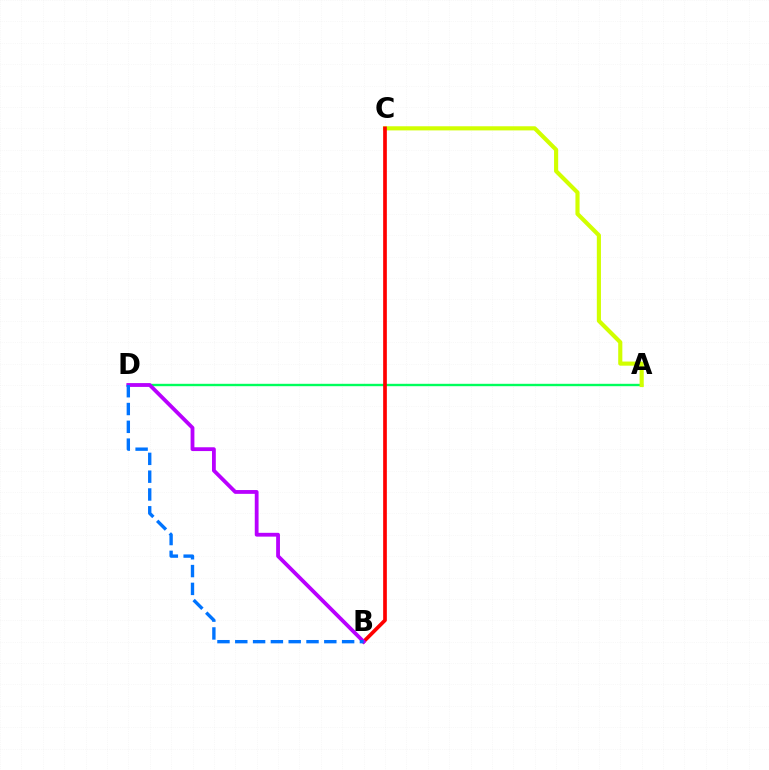{('A', 'D'): [{'color': '#00ff5c', 'line_style': 'solid', 'thickness': 1.71}], ('A', 'C'): [{'color': '#d1ff00', 'line_style': 'solid', 'thickness': 2.97}], ('B', 'C'): [{'color': '#ff0000', 'line_style': 'solid', 'thickness': 2.66}], ('B', 'D'): [{'color': '#b900ff', 'line_style': 'solid', 'thickness': 2.74}, {'color': '#0074ff', 'line_style': 'dashed', 'thickness': 2.42}]}